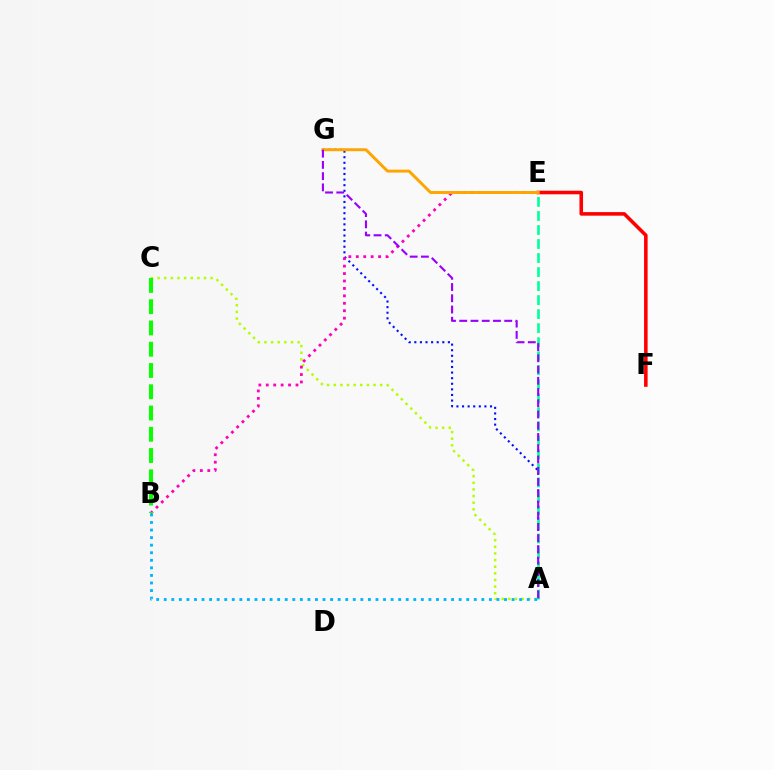{('E', 'F'): [{'color': '#ff0000', 'line_style': 'solid', 'thickness': 2.57}], ('A', 'C'): [{'color': '#b3ff00', 'line_style': 'dotted', 'thickness': 1.8}], ('A', 'G'): [{'color': '#0010ff', 'line_style': 'dotted', 'thickness': 1.52}, {'color': '#9b00ff', 'line_style': 'dashed', 'thickness': 1.53}], ('B', 'E'): [{'color': '#ff00bd', 'line_style': 'dotted', 'thickness': 2.02}], ('A', 'E'): [{'color': '#00ff9d', 'line_style': 'dashed', 'thickness': 1.91}], ('B', 'C'): [{'color': '#08ff00', 'line_style': 'dashed', 'thickness': 2.89}], ('A', 'B'): [{'color': '#00b5ff', 'line_style': 'dotted', 'thickness': 2.05}], ('E', 'G'): [{'color': '#ffa500', 'line_style': 'solid', 'thickness': 2.12}]}